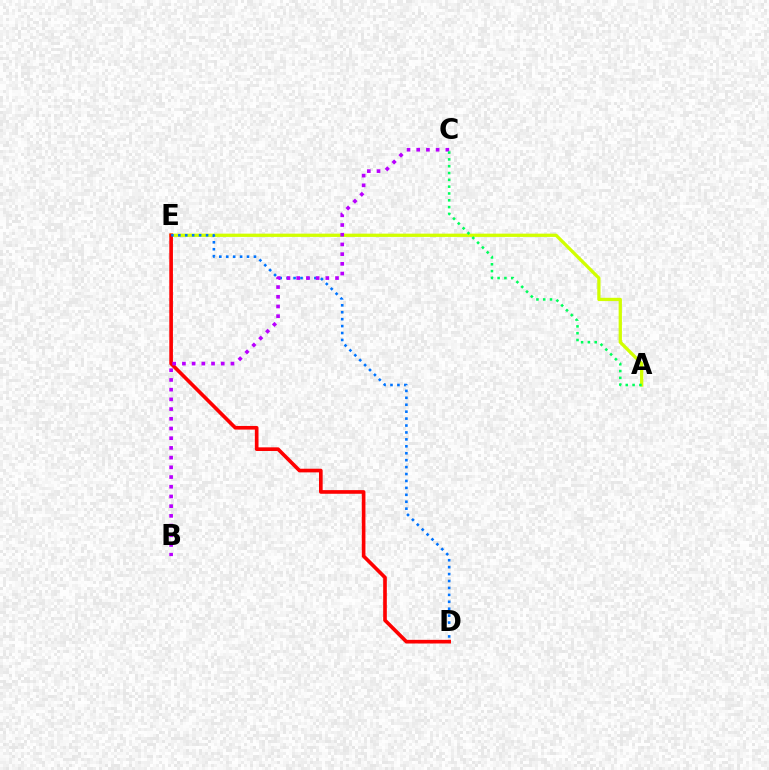{('A', 'E'): [{'color': '#d1ff00', 'line_style': 'solid', 'thickness': 2.36}], ('D', 'E'): [{'color': '#ff0000', 'line_style': 'solid', 'thickness': 2.63}, {'color': '#0074ff', 'line_style': 'dotted', 'thickness': 1.88}], ('B', 'C'): [{'color': '#b900ff', 'line_style': 'dotted', 'thickness': 2.64}], ('A', 'C'): [{'color': '#00ff5c', 'line_style': 'dotted', 'thickness': 1.85}]}